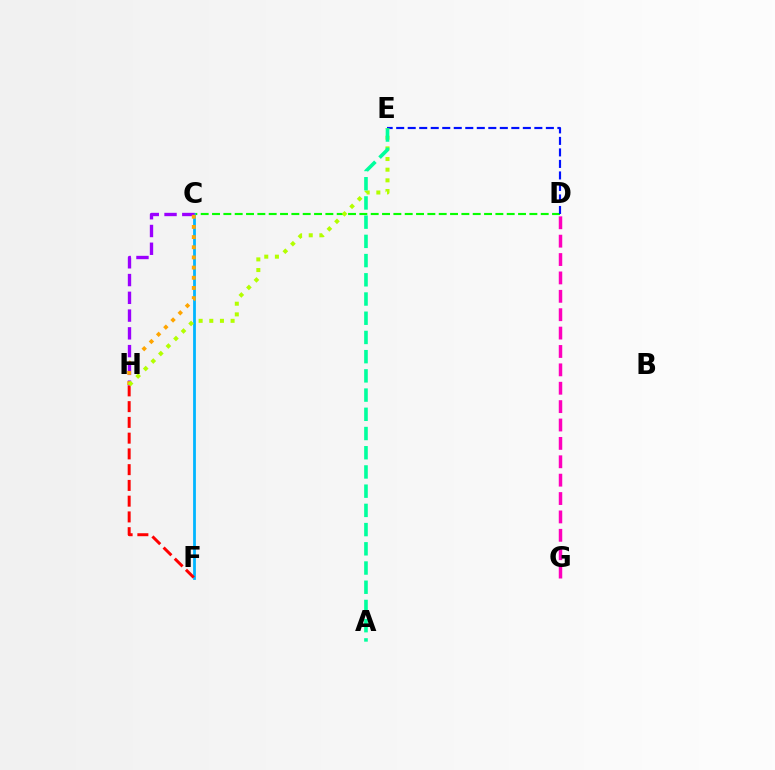{('C', 'D'): [{'color': '#08ff00', 'line_style': 'dashed', 'thickness': 1.54}], ('D', 'E'): [{'color': '#0010ff', 'line_style': 'dashed', 'thickness': 1.56}], ('C', 'F'): [{'color': '#00b5ff', 'line_style': 'solid', 'thickness': 1.99}], ('F', 'H'): [{'color': '#ff0000', 'line_style': 'dashed', 'thickness': 2.14}], ('C', 'H'): [{'color': '#9b00ff', 'line_style': 'dashed', 'thickness': 2.41}, {'color': '#ffa500', 'line_style': 'dotted', 'thickness': 2.76}], ('E', 'H'): [{'color': '#b3ff00', 'line_style': 'dotted', 'thickness': 2.9}], ('D', 'G'): [{'color': '#ff00bd', 'line_style': 'dashed', 'thickness': 2.5}], ('A', 'E'): [{'color': '#00ff9d', 'line_style': 'dashed', 'thickness': 2.61}]}